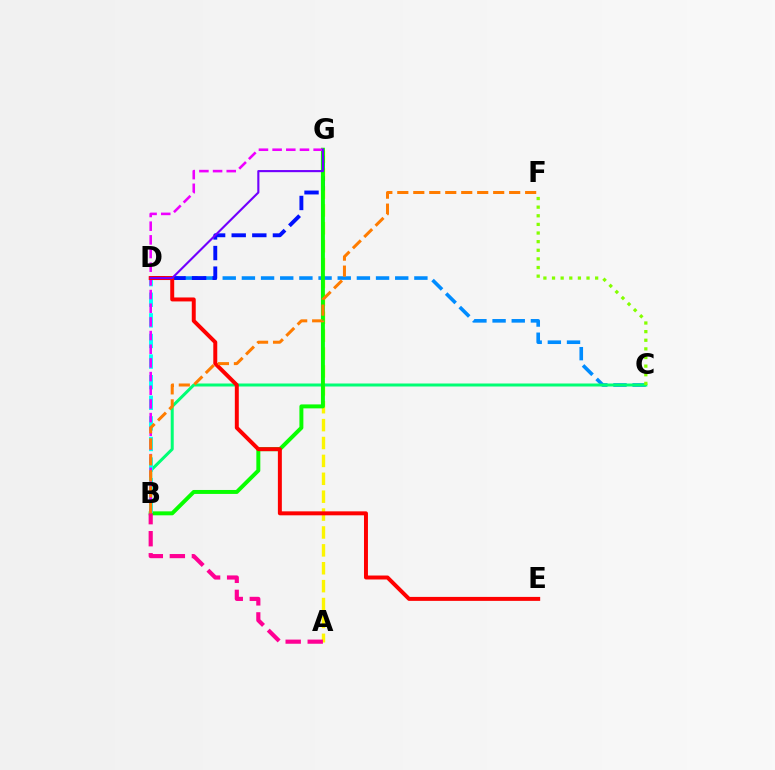{('A', 'G'): [{'color': '#fcf500', 'line_style': 'dashed', 'thickness': 2.43}], ('C', 'D'): [{'color': '#008cff', 'line_style': 'dashed', 'thickness': 2.6}], ('D', 'G'): [{'color': '#0010ff', 'line_style': 'dashed', 'thickness': 2.8}, {'color': '#7200ff', 'line_style': 'solid', 'thickness': 1.53}], ('B', 'C'): [{'color': '#00ff74', 'line_style': 'solid', 'thickness': 2.16}], ('C', 'F'): [{'color': '#84ff00', 'line_style': 'dotted', 'thickness': 2.34}], ('B', 'G'): [{'color': '#08ff00', 'line_style': 'solid', 'thickness': 2.85}, {'color': '#ee00ff', 'line_style': 'dashed', 'thickness': 1.86}], ('B', 'D'): [{'color': '#00fff6', 'line_style': 'dashed', 'thickness': 2.8}], ('A', 'B'): [{'color': '#ff0094', 'line_style': 'dashed', 'thickness': 2.99}], ('D', 'E'): [{'color': '#ff0000', 'line_style': 'solid', 'thickness': 2.85}], ('B', 'F'): [{'color': '#ff7c00', 'line_style': 'dashed', 'thickness': 2.17}]}